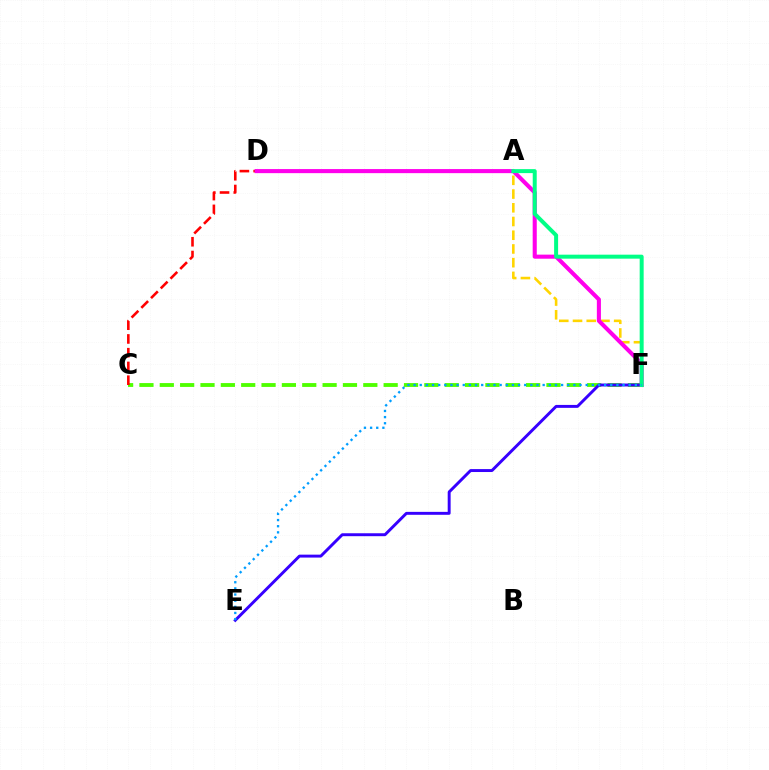{('A', 'F'): [{'color': '#ffd500', 'line_style': 'dashed', 'thickness': 1.86}, {'color': '#00ff86', 'line_style': 'solid', 'thickness': 2.87}], ('C', 'F'): [{'color': '#4fff00', 'line_style': 'dashed', 'thickness': 2.76}], ('C', 'D'): [{'color': '#ff0000', 'line_style': 'dashed', 'thickness': 1.87}], ('D', 'F'): [{'color': '#ff00ed', 'line_style': 'solid', 'thickness': 2.94}], ('E', 'F'): [{'color': '#3700ff', 'line_style': 'solid', 'thickness': 2.11}, {'color': '#009eff', 'line_style': 'dotted', 'thickness': 1.67}]}